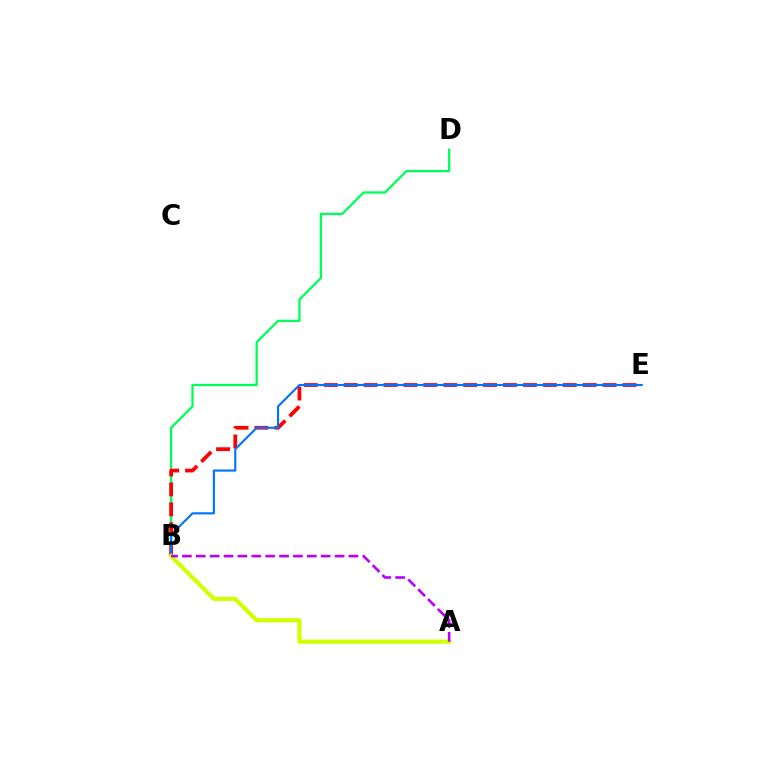{('B', 'D'): [{'color': '#00ff5c', 'line_style': 'solid', 'thickness': 1.64}], ('B', 'E'): [{'color': '#ff0000', 'line_style': 'dashed', 'thickness': 2.71}, {'color': '#0074ff', 'line_style': 'solid', 'thickness': 1.54}], ('A', 'B'): [{'color': '#d1ff00', 'line_style': 'solid', 'thickness': 3.0}, {'color': '#b900ff', 'line_style': 'dashed', 'thickness': 1.89}]}